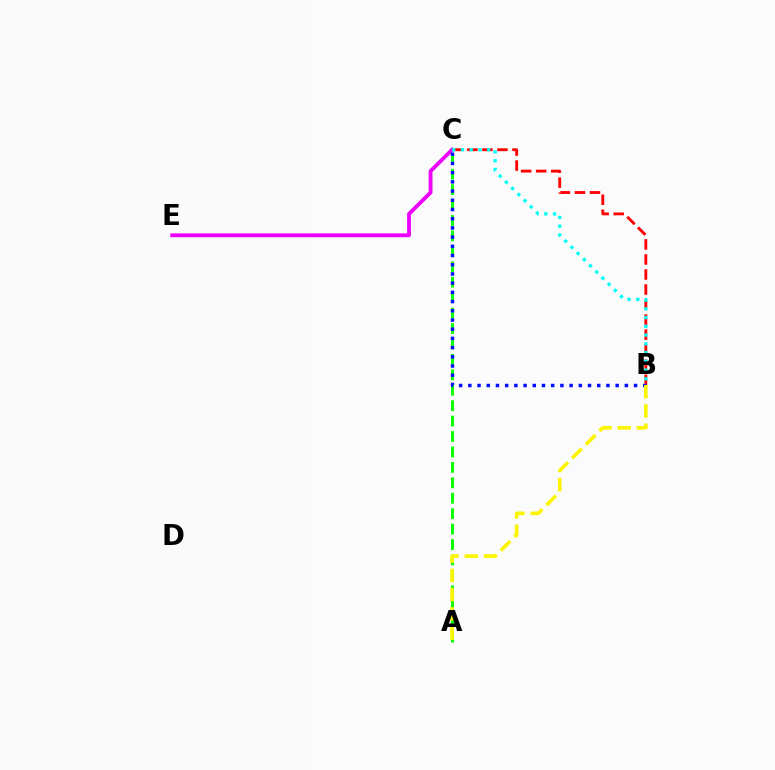{('A', 'C'): [{'color': '#08ff00', 'line_style': 'dashed', 'thickness': 2.1}], ('C', 'E'): [{'color': '#ee00ff', 'line_style': 'solid', 'thickness': 2.75}], ('B', 'C'): [{'color': '#ff0000', 'line_style': 'dashed', 'thickness': 2.04}, {'color': '#00fff6', 'line_style': 'dotted', 'thickness': 2.37}, {'color': '#0010ff', 'line_style': 'dotted', 'thickness': 2.5}], ('A', 'B'): [{'color': '#fcf500', 'line_style': 'dashed', 'thickness': 2.61}]}